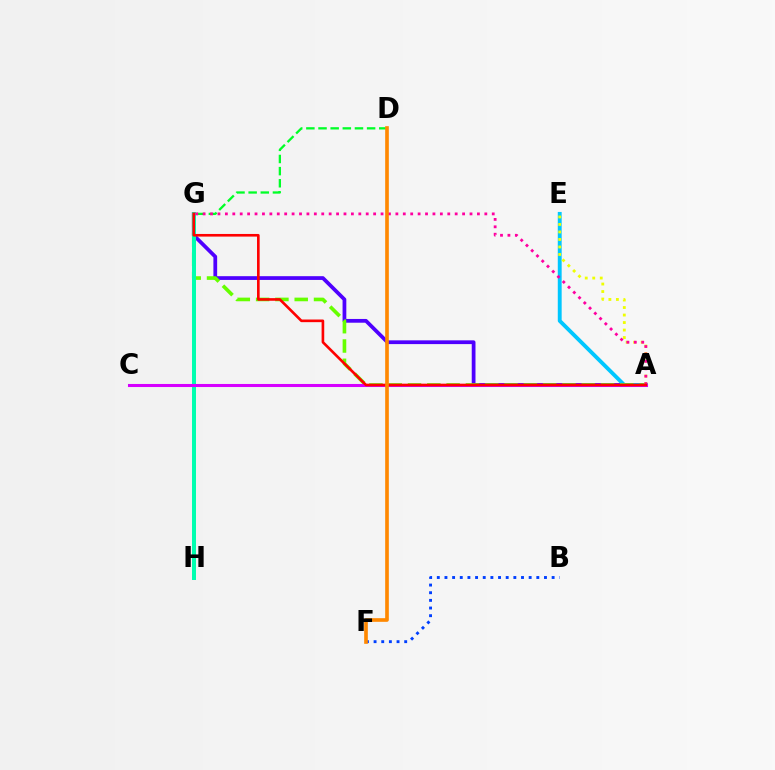{('A', 'G'): [{'color': '#4f00ff', 'line_style': 'solid', 'thickness': 2.7}, {'color': '#66ff00', 'line_style': 'dashed', 'thickness': 2.62}, {'color': '#ff00a0', 'line_style': 'dotted', 'thickness': 2.01}, {'color': '#ff0000', 'line_style': 'solid', 'thickness': 1.9}], ('A', 'E'): [{'color': '#00c7ff', 'line_style': 'solid', 'thickness': 2.79}, {'color': '#eeff00', 'line_style': 'dotted', 'thickness': 2.04}], ('G', 'H'): [{'color': '#00ffaf', 'line_style': 'solid', 'thickness': 2.86}], ('D', 'G'): [{'color': '#00ff27', 'line_style': 'dashed', 'thickness': 1.65}], ('A', 'C'): [{'color': '#d600ff', 'line_style': 'solid', 'thickness': 2.2}], ('B', 'F'): [{'color': '#003fff', 'line_style': 'dotted', 'thickness': 2.08}], ('D', 'F'): [{'color': '#ff8800', 'line_style': 'solid', 'thickness': 2.63}]}